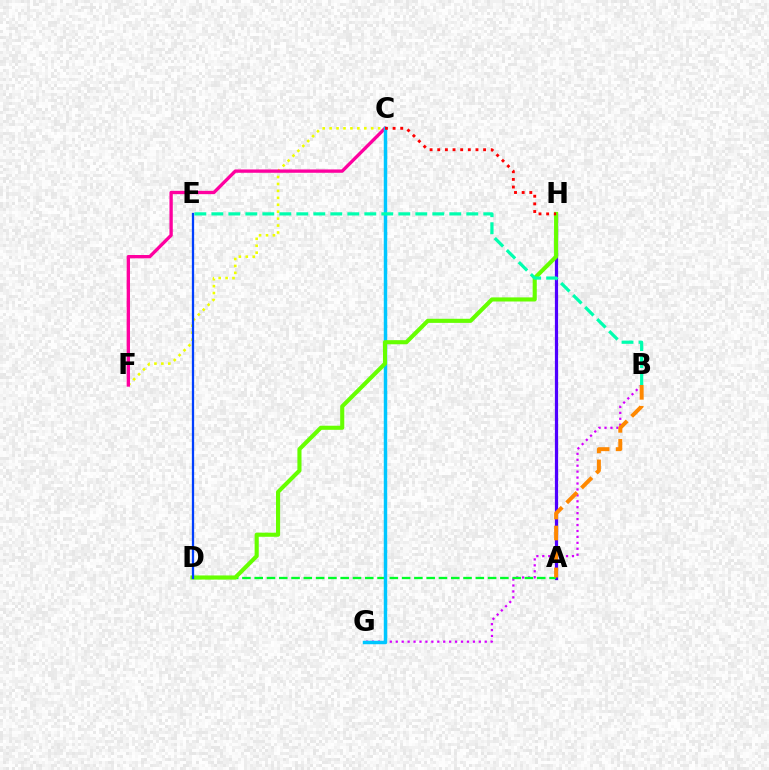{('C', 'F'): [{'color': '#eeff00', 'line_style': 'dotted', 'thickness': 1.88}, {'color': '#ff00a0', 'line_style': 'solid', 'thickness': 2.4}], ('A', 'H'): [{'color': '#4f00ff', 'line_style': 'solid', 'thickness': 2.32}], ('B', 'G'): [{'color': '#d600ff', 'line_style': 'dotted', 'thickness': 1.61}], ('A', 'D'): [{'color': '#00ff27', 'line_style': 'dashed', 'thickness': 1.67}], ('C', 'G'): [{'color': '#00c7ff', 'line_style': 'solid', 'thickness': 2.49}], ('A', 'B'): [{'color': '#ff8800', 'line_style': 'dashed', 'thickness': 2.85}], ('D', 'H'): [{'color': '#66ff00', 'line_style': 'solid', 'thickness': 2.95}], ('D', 'E'): [{'color': '#003fff', 'line_style': 'solid', 'thickness': 1.64}], ('B', 'E'): [{'color': '#00ffaf', 'line_style': 'dashed', 'thickness': 2.31}], ('C', 'H'): [{'color': '#ff0000', 'line_style': 'dotted', 'thickness': 2.08}]}